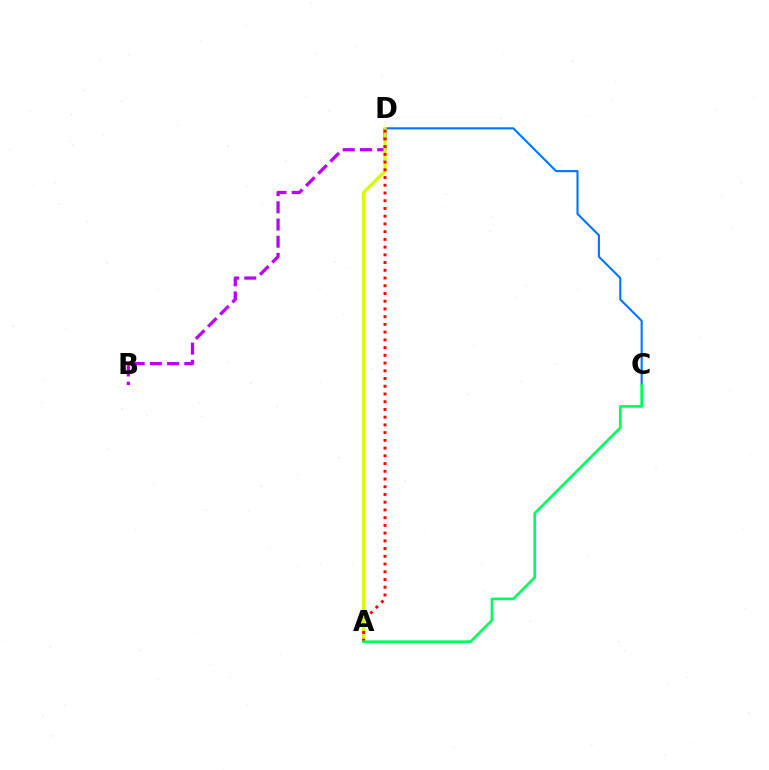{('C', 'D'): [{'color': '#0074ff', 'line_style': 'solid', 'thickness': 1.51}], ('B', 'D'): [{'color': '#b900ff', 'line_style': 'dashed', 'thickness': 2.34}], ('A', 'D'): [{'color': '#d1ff00', 'line_style': 'solid', 'thickness': 2.31}, {'color': '#ff0000', 'line_style': 'dotted', 'thickness': 2.1}], ('A', 'C'): [{'color': '#00ff5c', 'line_style': 'solid', 'thickness': 1.92}]}